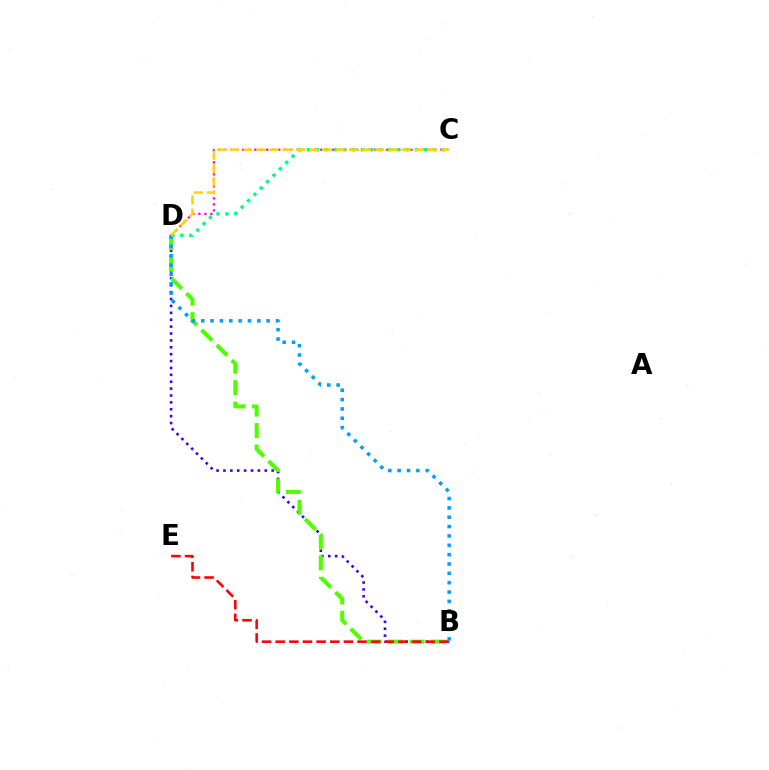{('C', 'D'): [{'color': '#ff00ed', 'line_style': 'dotted', 'thickness': 1.63}, {'color': '#00ff86', 'line_style': 'dotted', 'thickness': 2.45}, {'color': '#ffd500', 'line_style': 'dashed', 'thickness': 1.79}], ('B', 'D'): [{'color': '#3700ff', 'line_style': 'dotted', 'thickness': 1.87}, {'color': '#4fff00', 'line_style': 'dashed', 'thickness': 2.91}, {'color': '#009eff', 'line_style': 'dotted', 'thickness': 2.54}], ('B', 'E'): [{'color': '#ff0000', 'line_style': 'dashed', 'thickness': 1.85}]}